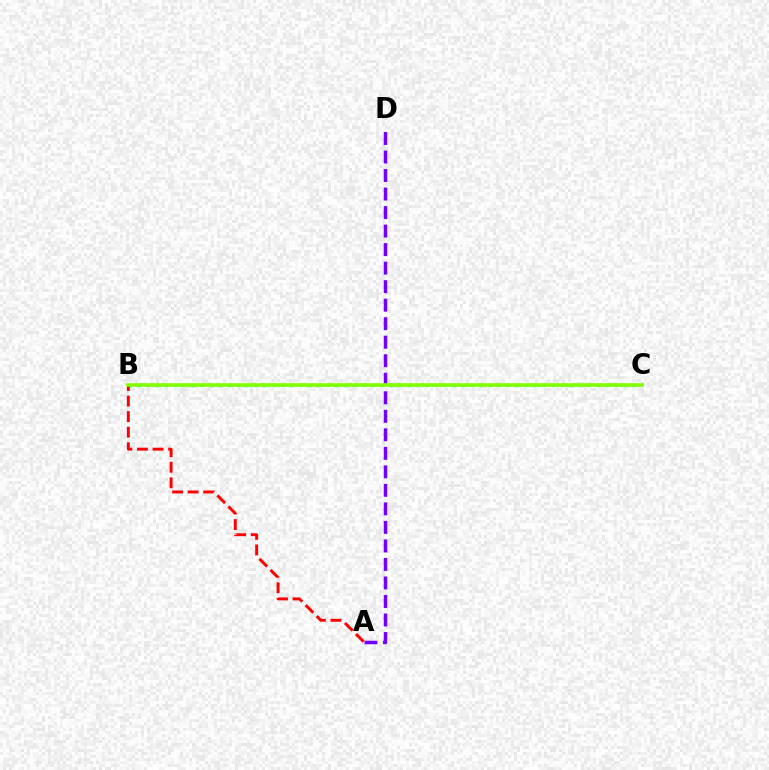{('A', 'D'): [{'color': '#7200ff', 'line_style': 'dashed', 'thickness': 2.52}], ('B', 'C'): [{'color': '#00fff6', 'line_style': 'dotted', 'thickness': 2.44}, {'color': '#84ff00', 'line_style': 'solid', 'thickness': 2.64}], ('A', 'B'): [{'color': '#ff0000', 'line_style': 'dashed', 'thickness': 2.11}]}